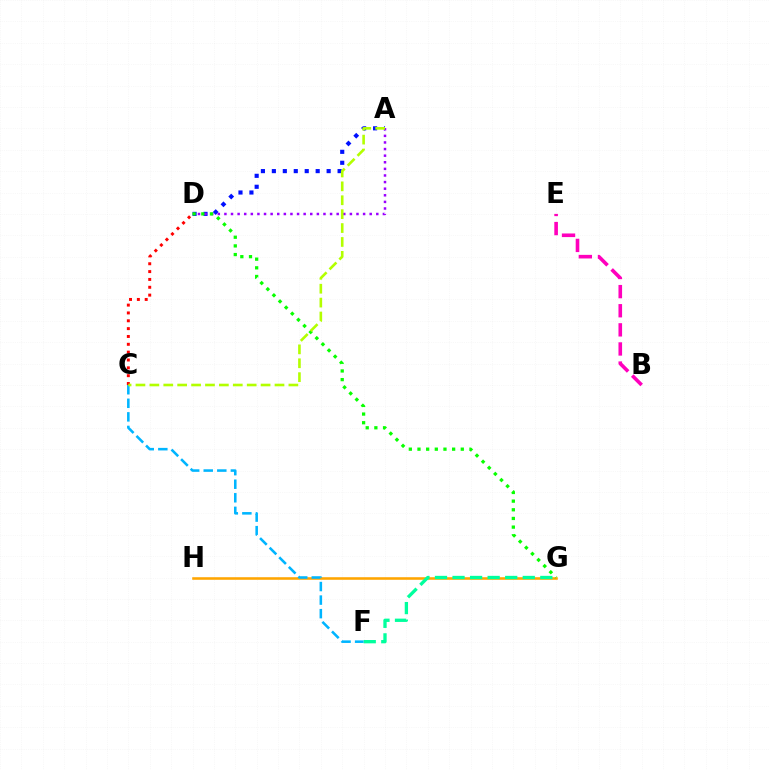{('A', 'D'): [{'color': '#0010ff', 'line_style': 'dotted', 'thickness': 2.98}, {'color': '#9b00ff', 'line_style': 'dotted', 'thickness': 1.79}], ('G', 'H'): [{'color': '#ffa500', 'line_style': 'solid', 'thickness': 1.85}], ('F', 'G'): [{'color': '#00ff9d', 'line_style': 'dashed', 'thickness': 2.38}], ('B', 'E'): [{'color': '#ff00bd', 'line_style': 'dashed', 'thickness': 2.6}], ('C', 'F'): [{'color': '#00b5ff', 'line_style': 'dashed', 'thickness': 1.84}], ('D', 'G'): [{'color': '#08ff00', 'line_style': 'dotted', 'thickness': 2.35}], ('C', 'D'): [{'color': '#ff0000', 'line_style': 'dotted', 'thickness': 2.13}], ('A', 'C'): [{'color': '#b3ff00', 'line_style': 'dashed', 'thickness': 1.89}]}